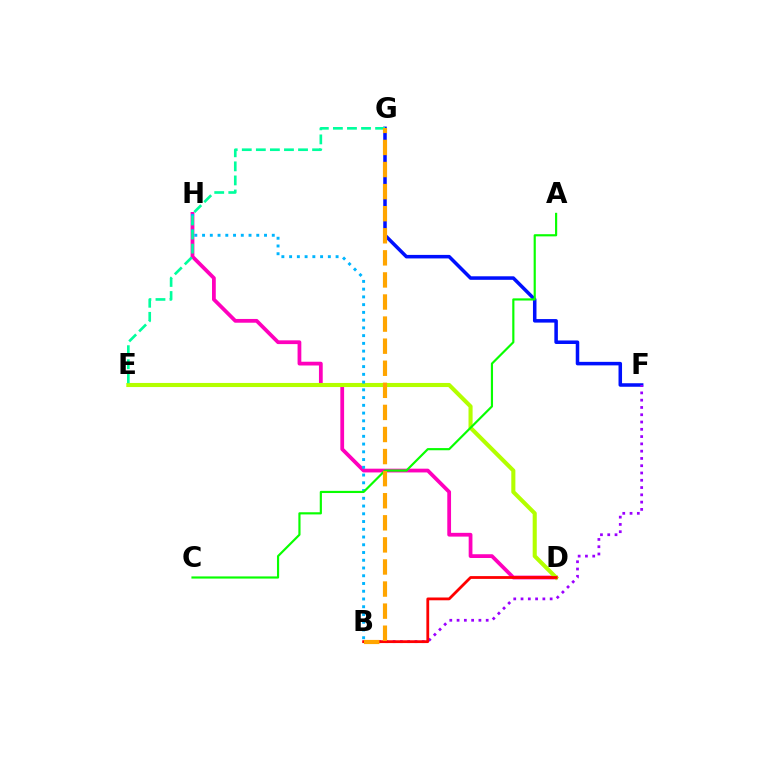{('F', 'G'): [{'color': '#0010ff', 'line_style': 'solid', 'thickness': 2.54}], ('D', 'H'): [{'color': '#ff00bd', 'line_style': 'solid', 'thickness': 2.71}], ('D', 'E'): [{'color': '#b3ff00', 'line_style': 'solid', 'thickness': 2.94}], ('B', 'F'): [{'color': '#9b00ff', 'line_style': 'dotted', 'thickness': 1.98}], ('B', 'D'): [{'color': '#ff0000', 'line_style': 'solid', 'thickness': 2.01}], ('B', 'H'): [{'color': '#00b5ff', 'line_style': 'dotted', 'thickness': 2.1}], ('E', 'G'): [{'color': '#00ff9d', 'line_style': 'dashed', 'thickness': 1.91}], ('A', 'C'): [{'color': '#08ff00', 'line_style': 'solid', 'thickness': 1.56}], ('B', 'G'): [{'color': '#ffa500', 'line_style': 'dashed', 'thickness': 3.0}]}